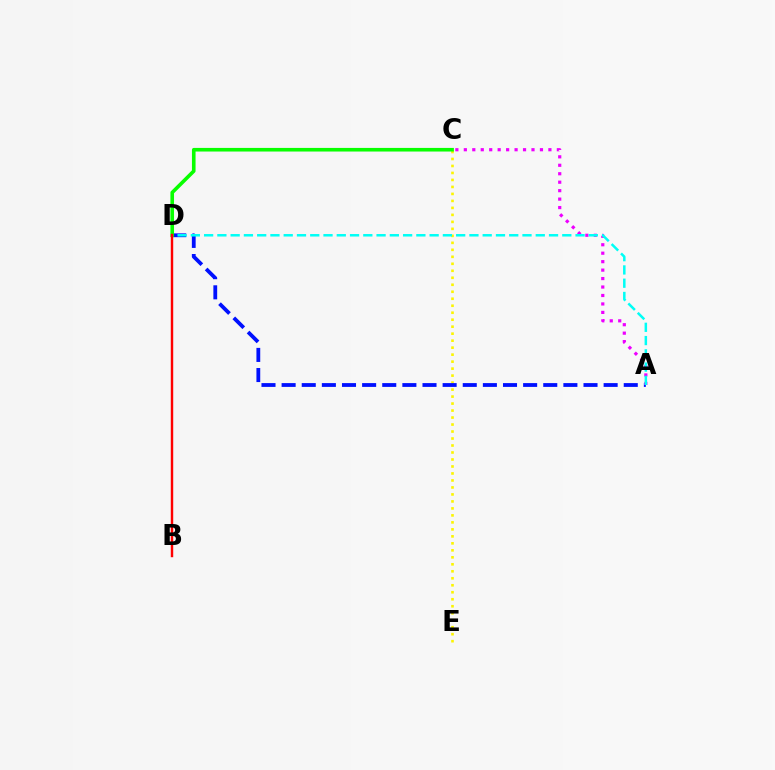{('C', 'E'): [{'color': '#fcf500', 'line_style': 'dotted', 'thickness': 1.9}], ('A', 'D'): [{'color': '#0010ff', 'line_style': 'dashed', 'thickness': 2.73}, {'color': '#00fff6', 'line_style': 'dashed', 'thickness': 1.8}], ('A', 'C'): [{'color': '#ee00ff', 'line_style': 'dotted', 'thickness': 2.3}], ('C', 'D'): [{'color': '#08ff00', 'line_style': 'solid', 'thickness': 2.6}], ('B', 'D'): [{'color': '#ff0000', 'line_style': 'solid', 'thickness': 1.74}]}